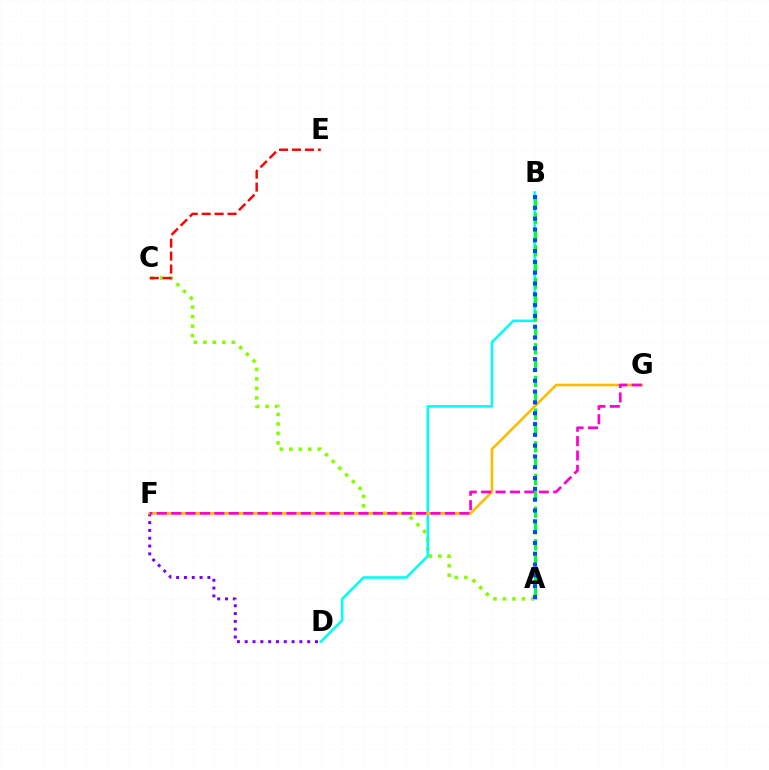{('A', 'C'): [{'color': '#84ff00', 'line_style': 'dotted', 'thickness': 2.58}], ('B', 'D'): [{'color': '#00fff6', 'line_style': 'solid', 'thickness': 1.87}], ('D', 'F'): [{'color': '#7200ff', 'line_style': 'dotted', 'thickness': 2.12}], ('C', 'E'): [{'color': '#ff0000', 'line_style': 'dashed', 'thickness': 1.76}], ('F', 'G'): [{'color': '#ffbd00', 'line_style': 'solid', 'thickness': 1.89}, {'color': '#ff00cf', 'line_style': 'dashed', 'thickness': 1.96}], ('A', 'B'): [{'color': '#00ff39', 'line_style': 'dashed', 'thickness': 2.22}, {'color': '#004bff', 'line_style': 'dotted', 'thickness': 2.94}]}